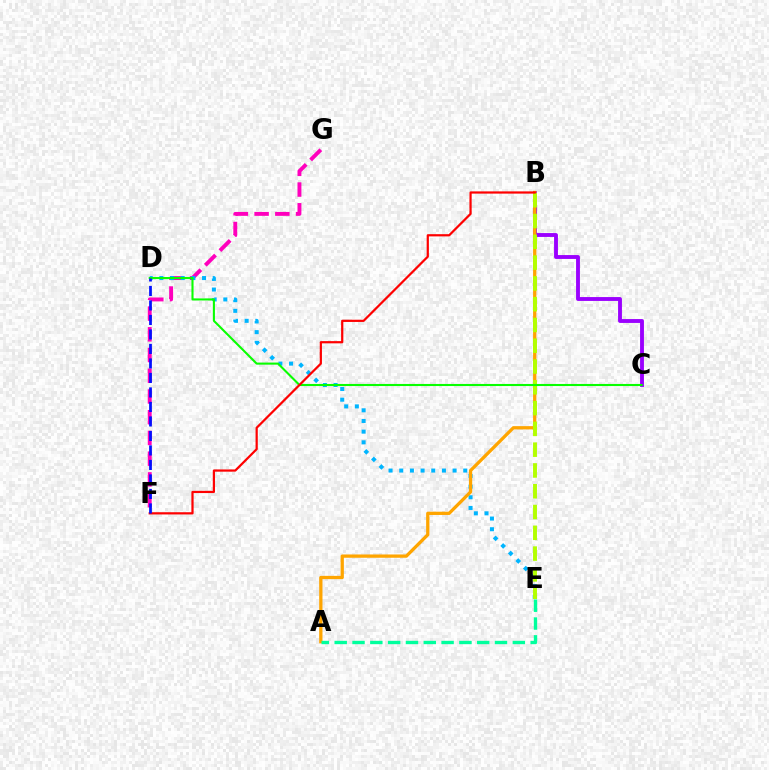{('F', 'G'): [{'color': '#ff00bd', 'line_style': 'dashed', 'thickness': 2.82}], ('B', 'C'): [{'color': '#9b00ff', 'line_style': 'solid', 'thickness': 2.78}], ('D', 'E'): [{'color': '#00b5ff', 'line_style': 'dotted', 'thickness': 2.9}], ('A', 'B'): [{'color': '#ffa500', 'line_style': 'solid', 'thickness': 2.36}], ('B', 'E'): [{'color': '#b3ff00', 'line_style': 'dashed', 'thickness': 2.82}], ('C', 'D'): [{'color': '#08ff00', 'line_style': 'solid', 'thickness': 1.5}], ('B', 'F'): [{'color': '#ff0000', 'line_style': 'solid', 'thickness': 1.6}], ('A', 'E'): [{'color': '#00ff9d', 'line_style': 'dashed', 'thickness': 2.42}], ('D', 'F'): [{'color': '#0010ff', 'line_style': 'dashed', 'thickness': 1.97}]}